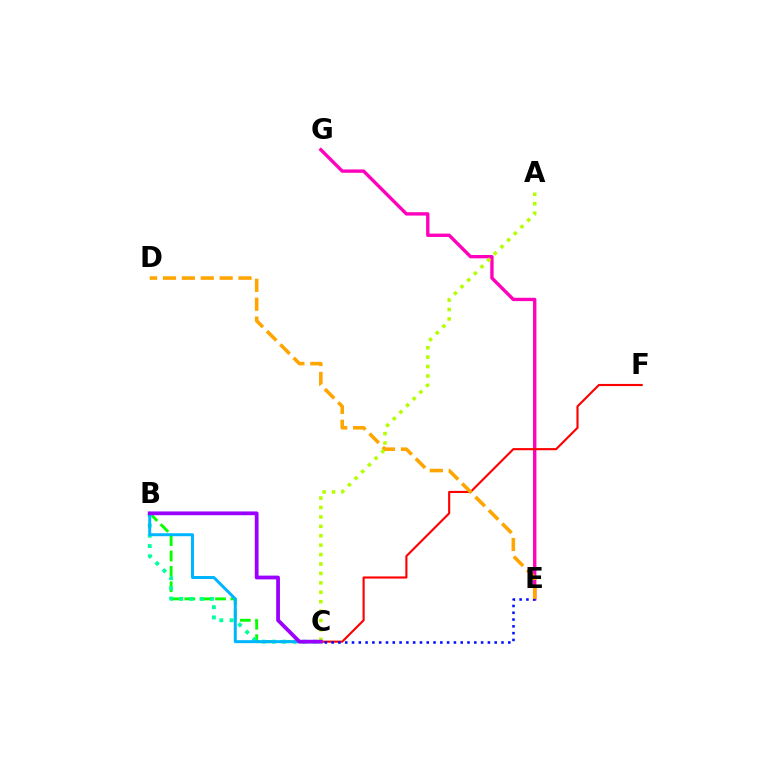{('E', 'G'): [{'color': '#ff00bd', 'line_style': 'solid', 'thickness': 2.42}], ('C', 'F'): [{'color': '#ff0000', 'line_style': 'solid', 'thickness': 1.53}], ('B', 'C'): [{'color': '#08ff00', 'line_style': 'dashed', 'thickness': 2.09}, {'color': '#00ff9d', 'line_style': 'dotted', 'thickness': 2.79}, {'color': '#00b5ff', 'line_style': 'solid', 'thickness': 2.15}, {'color': '#9b00ff', 'line_style': 'solid', 'thickness': 2.72}], ('C', 'E'): [{'color': '#0010ff', 'line_style': 'dotted', 'thickness': 1.85}], ('D', 'E'): [{'color': '#ffa500', 'line_style': 'dashed', 'thickness': 2.57}], ('A', 'C'): [{'color': '#b3ff00', 'line_style': 'dotted', 'thickness': 2.56}]}